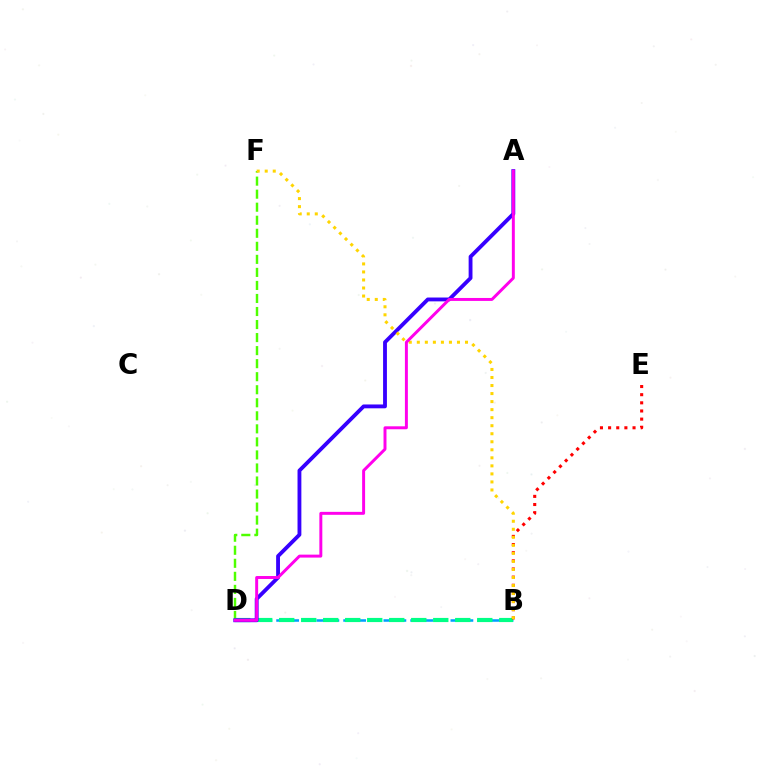{('D', 'F'): [{'color': '#4fff00', 'line_style': 'dashed', 'thickness': 1.77}], ('B', 'D'): [{'color': '#009eff', 'line_style': 'dashed', 'thickness': 1.82}, {'color': '#00ff86', 'line_style': 'dashed', 'thickness': 2.99}], ('B', 'E'): [{'color': '#ff0000', 'line_style': 'dotted', 'thickness': 2.21}], ('A', 'D'): [{'color': '#3700ff', 'line_style': 'solid', 'thickness': 2.76}, {'color': '#ff00ed', 'line_style': 'solid', 'thickness': 2.13}], ('B', 'F'): [{'color': '#ffd500', 'line_style': 'dotted', 'thickness': 2.18}]}